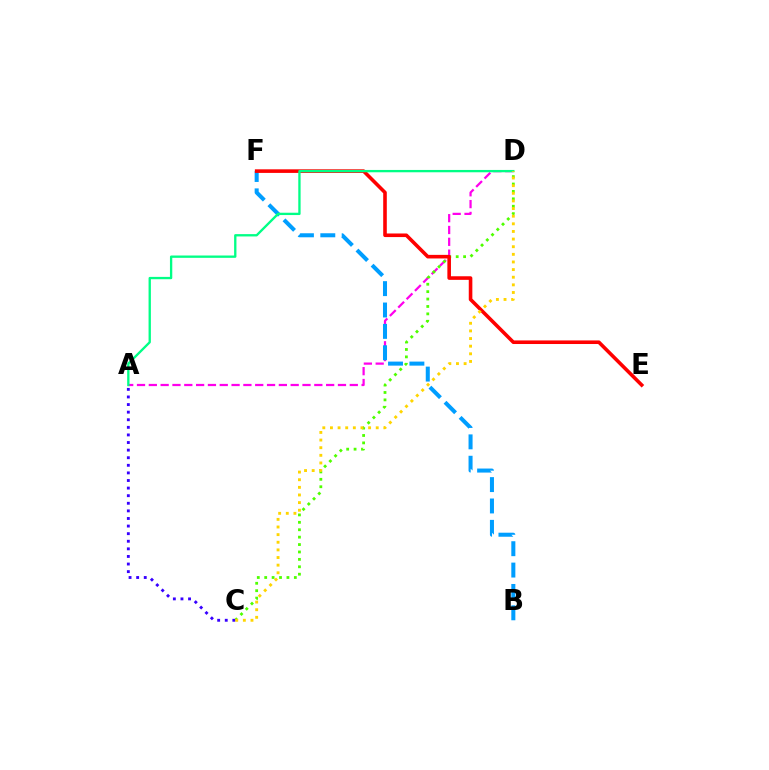{('A', 'D'): [{'color': '#ff00ed', 'line_style': 'dashed', 'thickness': 1.61}, {'color': '#00ff86', 'line_style': 'solid', 'thickness': 1.68}], ('C', 'D'): [{'color': '#4fff00', 'line_style': 'dotted', 'thickness': 2.01}, {'color': '#ffd500', 'line_style': 'dotted', 'thickness': 2.07}], ('B', 'F'): [{'color': '#009eff', 'line_style': 'dashed', 'thickness': 2.9}], ('A', 'C'): [{'color': '#3700ff', 'line_style': 'dotted', 'thickness': 2.06}], ('E', 'F'): [{'color': '#ff0000', 'line_style': 'solid', 'thickness': 2.59}]}